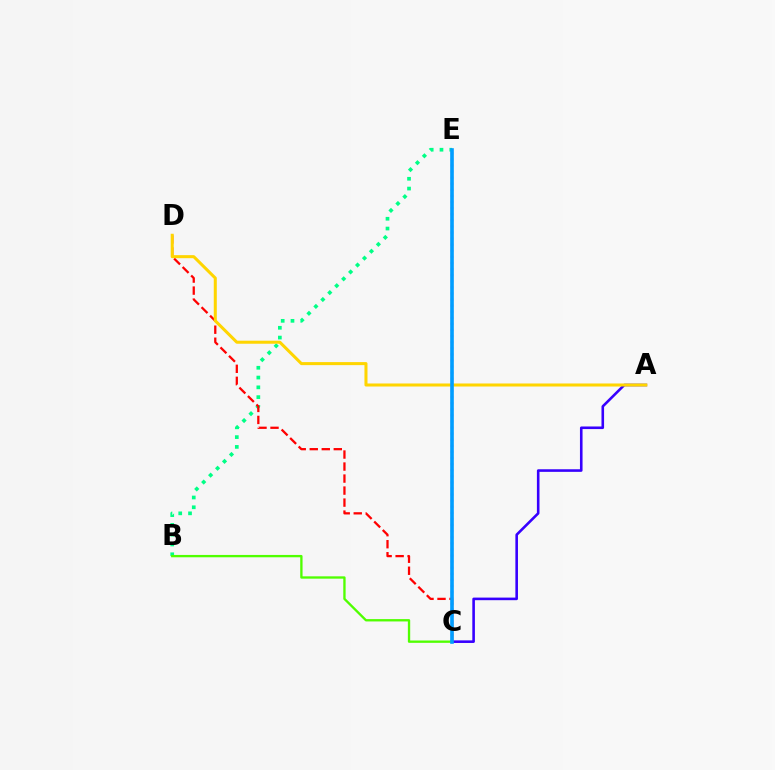{('C', 'E'): [{'color': '#ff00ed', 'line_style': 'dotted', 'thickness': 1.66}, {'color': '#009eff', 'line_style': 'solid', 'thickness': 2.61}], ('A', 'C'): [{'color': '#3700ff', 'line_style': 'solid', 'thickness': 1.87}], ('B', 'E'): [{'color': '#00ff86', 'line_style': 'dotted', 'thickness': 2.66}], ('C', 'D'): [{'color': '#ff0000', 'line_style': 'dashed', 'thickness': 1.63}], ('A', 'D'): [{'color': '#ffd500', 'line_style': 'solid', 'thickness': 2.19}], ('B', 'C'): [{'color': '#4fff00', 'line_style': 'solid', 'thickness': 1.68}]}